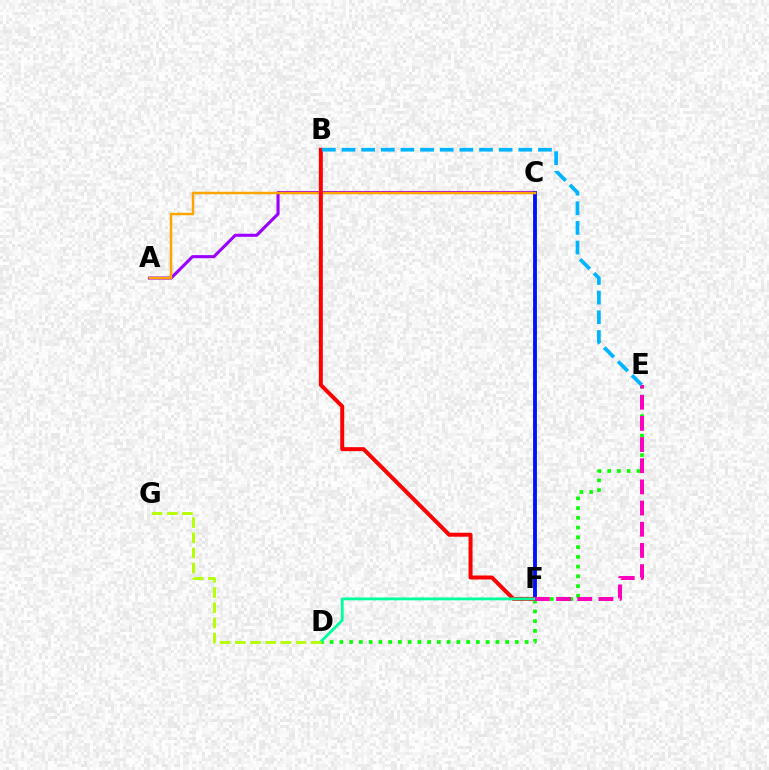{('A', 'C'): [{'color': '#9b00ff', 'line_style': 'solid', 'thickness': 2.22}, {'color': '#ffa500', 'line_style': 'solid', 'thickness': 1.79}], ('C', 'F'): [{'color': '#0010ff', 'line_style': 'solid', 'thickness': 2.76}], ('D', 'E'): [{'color': '#08ff00', 'line_style': 'dotted', 'thickness': 2.65}], ('B', 'F'): [{'color': '#ff0000', 'line_style': 'solid', 'thickness': 2.87}], ('D', 'F'): [{'color': '#00ff9d', 'line_style': 'solid', 'thickness': 2.03}], ('E', 'F'): [{'color': '#ff00bd', 'line_style': 'dashed', 'thickness': 2.88}], ('D', 'G'): [{'color': '#b3ff00', 'line_style': 'dashed', 'thickness': 2.06}], ('B', 'E'): [{'color': '#00b5ff', 'line_style': 'dashed', 'thickness': 2.67}]}